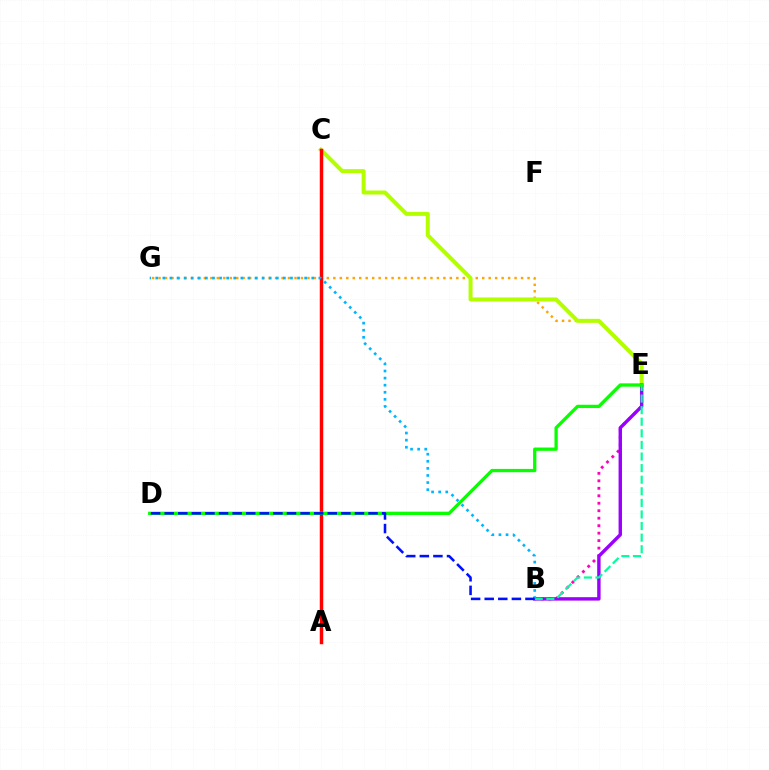{('B', 'E'): [{'color': '#ff00bd', 'line_style': 'dotted', 'thickness': 2.03}, {'color': '#9b00ff', 'line_style': 'solid', 'thickness': 2.45}, {'color': '#00ff9d', 'line_style': 'dashed', 'thickness': 1.57}], ('E', 'G'): [{'color': '#ffa500', 'line_style': 'dotted', 'thickness': 1.76}], ('C', 'E'): [{'color': '#b3ff00', 'line_style': 'solid', 'thickness': 2.88}], ('A', 'C'): [{'color': '#ff0000', 'line_style': 'solid', 'thickness': 2.48}], ('B', 'G'): [{'color': '#00b5ff', 'line_style': 'dotted', 'thickness': 1.93}], ('D', 'E'): [{'color': '#08ff00', 'line_style': 'solid', 'thickness': 2.37}], ('B', 'D'): [{'color': '#0010ff', 'line_style': 'dashed', 'thickness': 1.85}]}